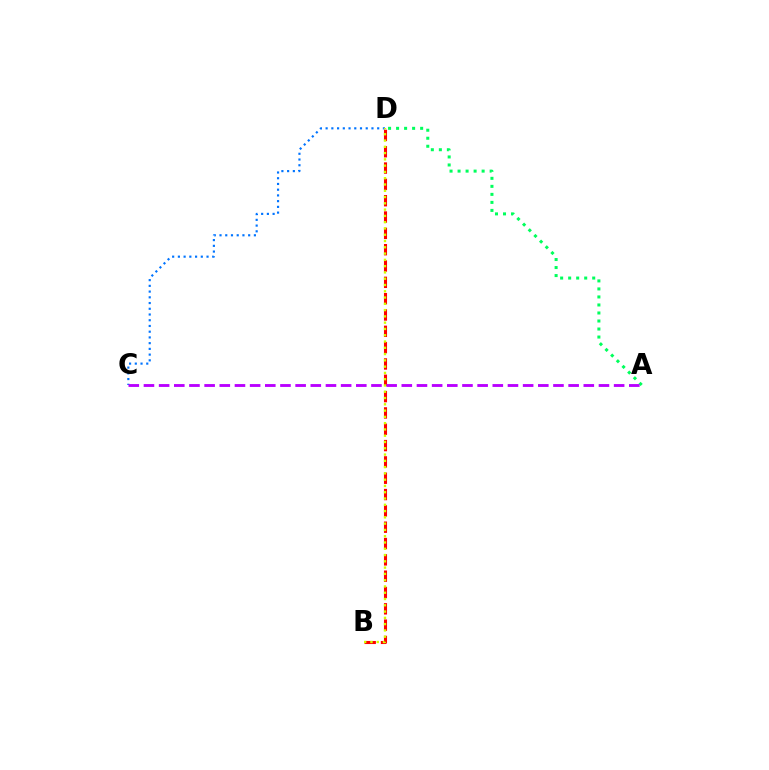{('A', 'D'): [{'color': '#00ff5c', 'line_style': 'dotted', 'thickness': 2.18}], ('B', 'D'): [{'color': '#ff0000', 'line_style': 'dashed', 'thickness': 2.22}, {'color': '#d1ff00', 'line_style': 'dotted', 'thickness': 1.71}], ('C', 'D'): [{'color': '#0074ff', 'line_style': 'dotted', 'thickness': 1.56}], ('A', 'C'): [{'color': '#b900ff', 'line_style': 'dashed', 'thickness': 2.06}]}